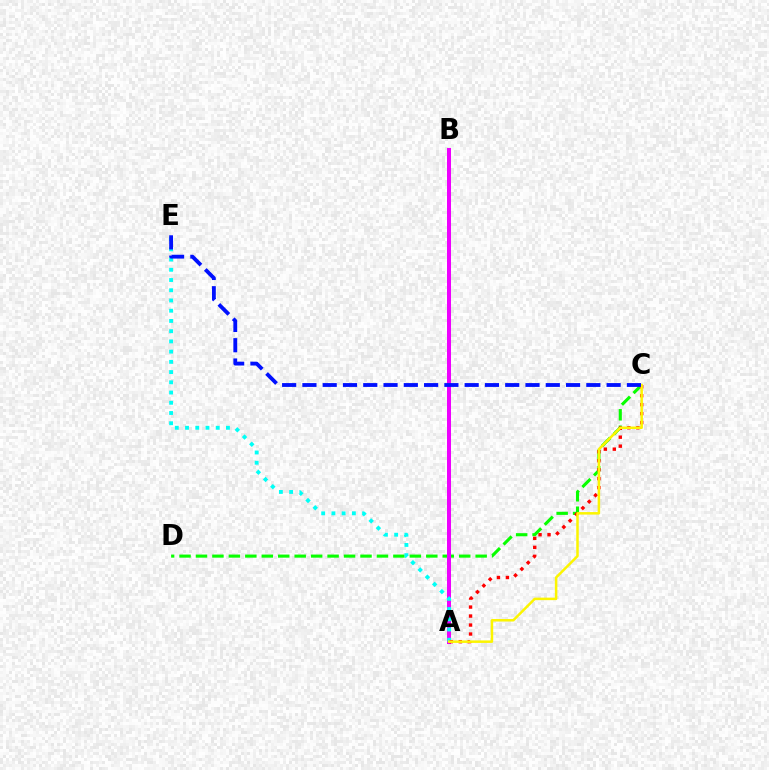{('C', 'D'): [{'color': '#08ff00', 'line_style': 'dashed', 'thickness': 2.23}], ('A', 'B'): [{'color': '#ee00ff', 'line_style': 'solid', 'thickness': 2.88}], ('A', 'E'): [{'color': '#00fff6', 'line_style': 'dotted', 'thickness': 2.78}], ('A', 'C'): [{'color': '#ff0000', 'line_style': 'dotted', 'thickness': 2.44}, {'color': '#fcf500', 'line_style': 'solid', 'thickness': 1.81}], ('C', 'E'): [{'color': '#0010ff', 'line_style': 'dashed', 'thickness': 2.76}]}